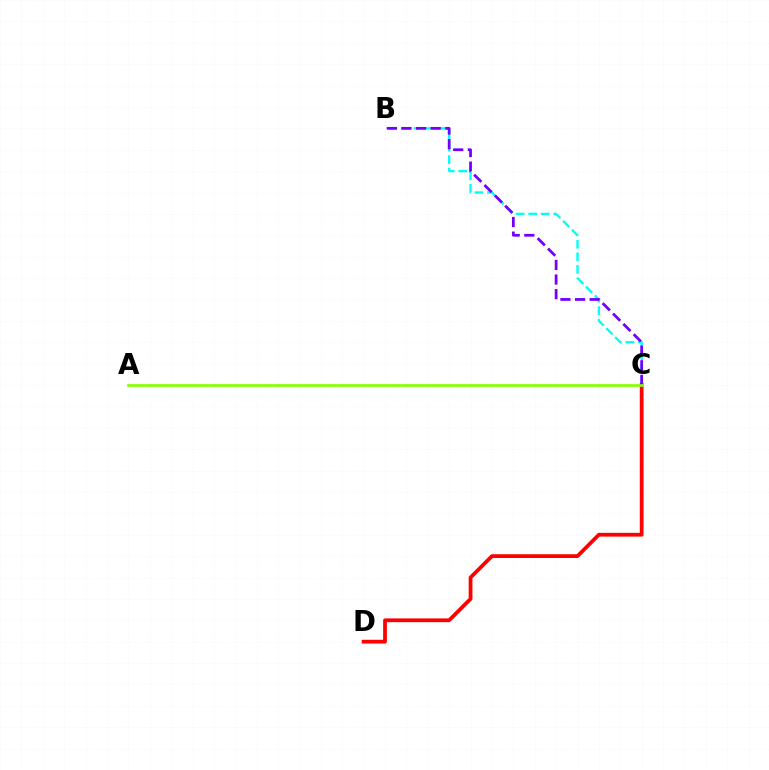{('B', 'C'): [{'color': '#00fff6', 'line_style': 'dashed', 'thickness': 1.7}, {'color': '#7200ff', 'line_style': 'dashed', 'thickness': 1.99}], ('C', 'D'): [{'color': '#ff0000', 'line_style': 'solid', 'thickness': 2.71}], ('A', 'C'): [{'color': '#84ff00', 'line_style': 'solid', 'thickness': 1.92}]}